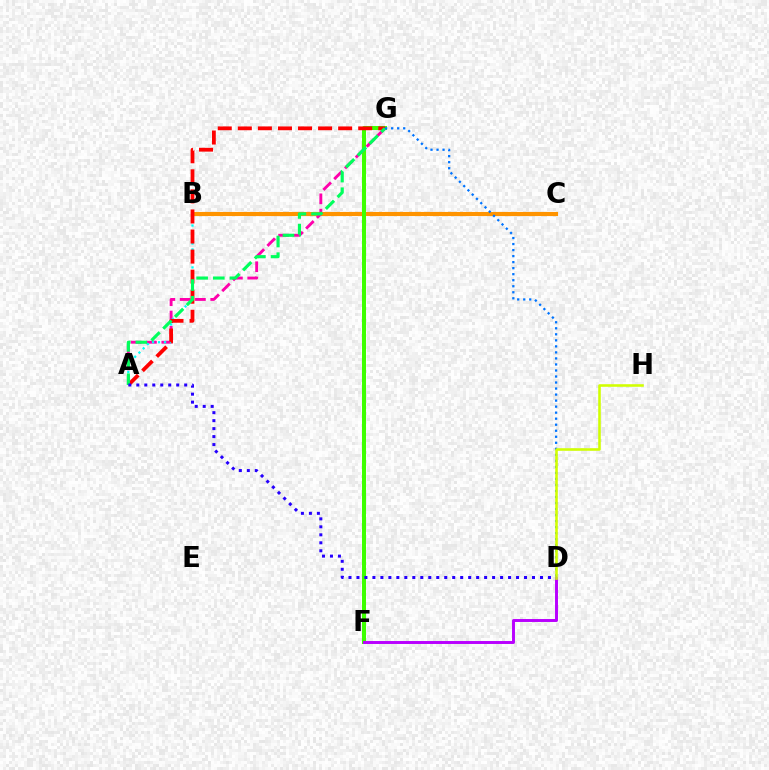{('B', 'C'): [{'color': '#ff9400', 'line_style': 'solid', 'thickness': 2.96}], ('F', 'G'): [{'color': '#3dff00', 'line_style': 'solid', 'thickness': 2.88}], ('D', 'F'): [{'color': '#b900ff', 'line_style': 'solid', 'thickness': 2.11}], ('A', 'G'): [{'color': '#ff00ac', 'line_style': 'dashed', 'thickness': 2.08}, {'color': '#ff0000', 'line_style': 'dashed', 'thickness': 2.73}, {'color': '#00ff5c', 'line_style': 'dashed', 'thickness': 2.26}], ('A', 'B'): [{'color': '#00fff6', 'line_style': 'dotted', 'thickness': 1.63}], ('D', 'G'): [{'color': '#0074ff', 'line_style': 'dotted', 'thickness': 1.64}], ('D', 'H'): [{'color': '#d1ff00', 'line_style': 'solid', 'thickness': 1.85}], ('A', 'D'): [{'color': '#2500ff', 'line_style': 'dotted', 'thickness': 2.17}]}